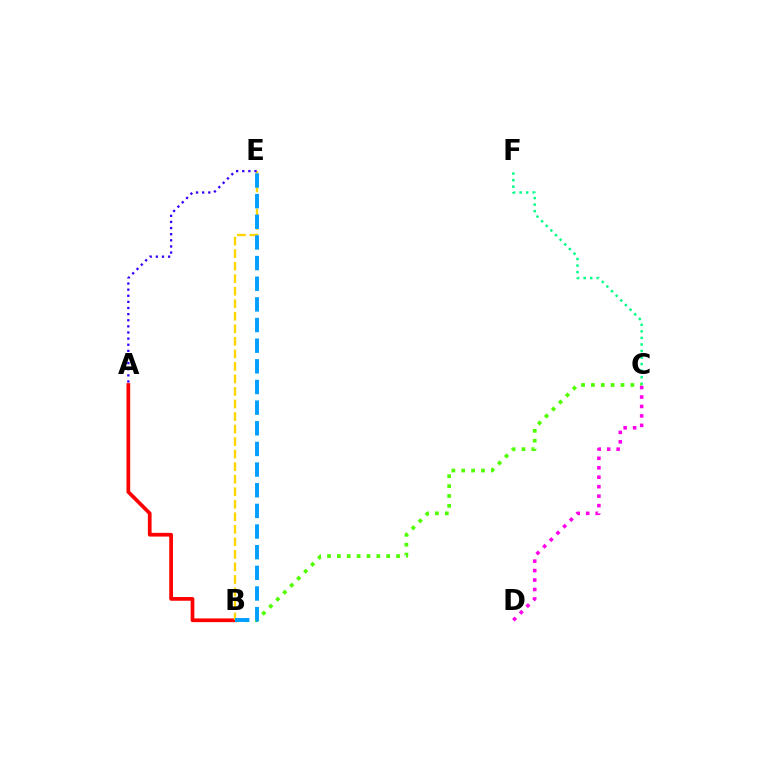{('A', 'B'): [{'color': '#ff0000', 'line_style': 'solid', 'thickness': 2.67}], ('C', 'F'): [{'color': '#00ff86', 'line_style': 'dotted', 'thickness': 1.78}], ('B', 'C'): [{'color': '#4fff00', 'line_style': 'dotted', 'thickness': 2.68}], ('C', 'D'): [{'color': '#ff00ed', 'line_style': 'dotted', 'thickness': 2.57}], ('B', 'E'): [{'color': '#ffd500', 'line_style': 'dashed', 'thickness': 1.7}, {'color': '#009eff', 'line_style': 'dashed', 'thickness': 2.81}], ('A', 'E'): [{'color': '#3700ff', 'line_style': 'dotted', 'thickness': 1.66}]}